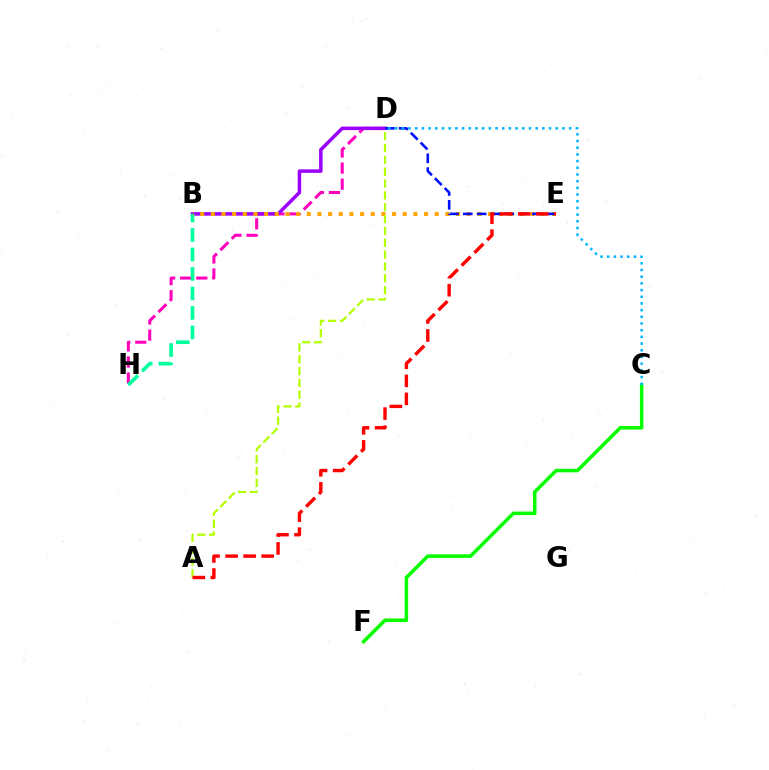{('D', 'H'): [{'color': '#ff00bd', 'line_style': 'dashed', 'thickness': 2.19}], ('B', 'D'): [{'color': '#9b00ff', 'line_style': 'solid', 'thickness': 2.53}], ('B', 'H'): [{'color': '#00ff9d', 'line_style': 'dashed', 'thickness': 2.65}], ('C', 'F'): [{'color': '#08ff00', 'line_style': 'solid', 'thickness': 2.54}], ('B', 'E'): [{'color': '#ffa500', 'line_style': 'dotted', 'thickness': 2.9}], ('D', 'E'): [{'color': '#0010ff', 'line_style': 'dashed', 'thickness': 1.88}], ('A', 'D'): [{'color': '#b3ff00', 'line_style': 'dashed', 'thickness': 1.61}], ('C', 'D'): [{'color': '#00b5ff', 'line_style': 'dotted', 'thickness': 1.82}], ('A', 'E'): [{'color': '#ff0000', 'line_style': 'dashed', 'thickness': 2.45}]}